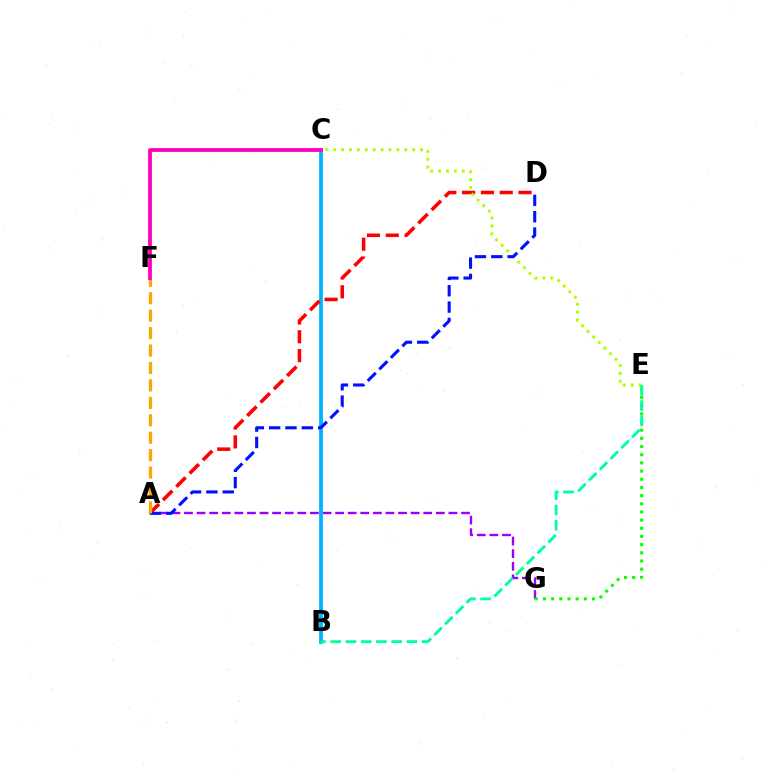{('A', 'G'): [{'color': '#9b00ff', 'line_style': 'dashed', 'thickness': 1.71}], ('B', 'C'): [{'color': '#00b5ff', 'line_style': 'solid', 'thickness': 2.73}], ('A', 'D'): [{'color': '#ff0000', 'line_style': 'dashed', 'thickness': 2.56}, {'color': '#0010ff', 'line_style': 'dashed', 'thickness': 2.22}], ('E', 'G'): [{'color': '#08ff00', 'line_style': 'dotted', 'thickness': 2.22}], ('C', 'E'): [{'color': '#b3ff00', 'line_style': 'dotted', 'thickness': 2.14}], ('B', 'E'): [{'color': '#00ff9d', 'line_style': 'dashed', 'thickness': 2.07}], ('A', 'F'): [{'color': '#ffa500', 'line_style': 'dashed', 'thickness': 2.37}], ('C', 'F'): [{'color': '#ff00bd', 'line_style': 'solid', 'thickness': 2.72}]}